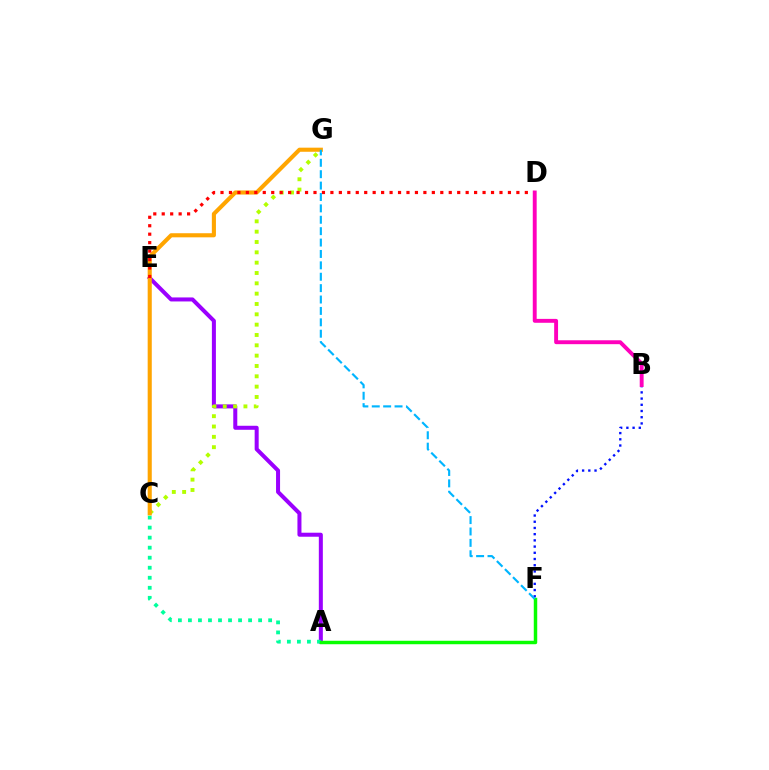{('A', 'E'): [{'color': '#9b00ff', 'line_style': 'solid', 'thickness': 2.89}], ('C', 'G'): [{'color': '#b3ff00', 'line_style': 'dotted', 'thickness': 2.81}, {'color': '#ffa500', 'line_style': 'solid', 'thickness': 2.95}], ('A', 'C'): [{'color': '#00ff9d', 'line_style': 'dotted', 'thickness': 2.72}], ('B', 'F'): [{'color': '#0010ff', 'line_style': 'dotted', 'thickness': 1.69}], ('D', 'E'): [{'color': '#ff0000', 'line_style': 'dotted', 'thickness': 2.3}], ('A', 'F'): [{'color': '#08ff00', 'line_style': 'solid', 'thickness': 2.49}], ('B', 'D'): [{'color': '#ff00bd', 'line_style': 'solid', 'thickness': 2.81}], ('F', 'G'): [{'color': '#00b5ff', 'line_style': 'dashed', 'thickness': 1.55}]}